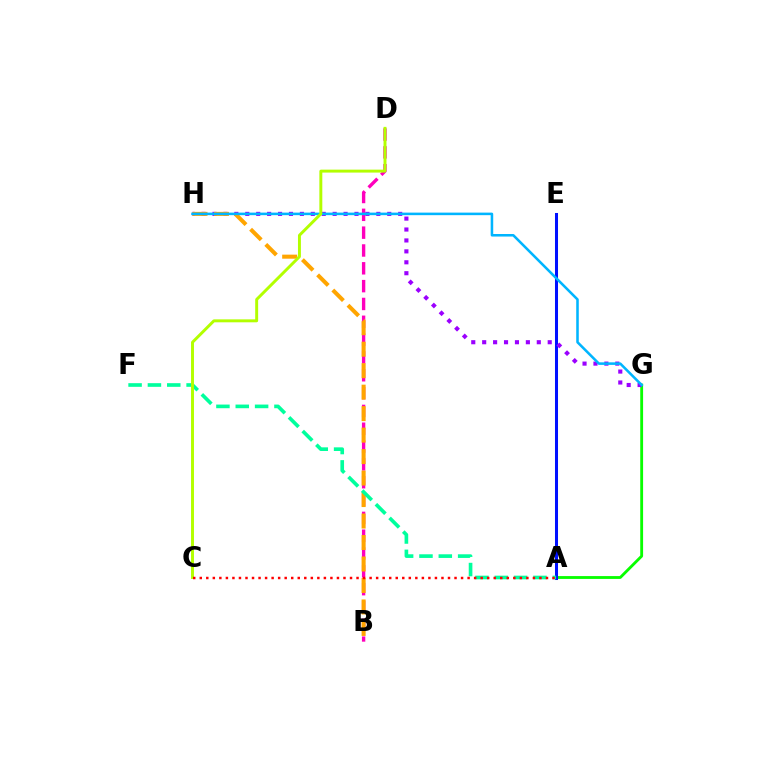{('A', 'G'): [{'color': '#08ff00', 'line_style': 'solid', 'thickness': 2.05}], ('A', 'E'): [{'color': '#0010ff', 'line_style': 'solid', 'thickness': 2.18}], ('B', 'D'): [{'color': '#ff00bd', 'line_style': 'dashed', 'thickness': 2.42}], ('G', 'H'): [{'color': '#9b00ff', 'line_style': 'dotted', 'thickness': 2.97}, {'color': '#00b5ff', 'line_style': 'solid', 'thickness': 1.84}], ('B', 'H'): [{'color': '#ffa500', 'line_style': 'dashed', 'thickness': 2.92}], ('A', 'F'): [{'color': '#00ff9d', 'line_style': 'dashed', 'thickness': 2.63}], ('C', 'D'): [{'color': '#b3ff00', 'line_style': 'solid', 'thickness': 2.12}], ('A', 'C'): [{'color': '#ff0000', 'line_style': 'dotted', 'thickness': 1.77}]}